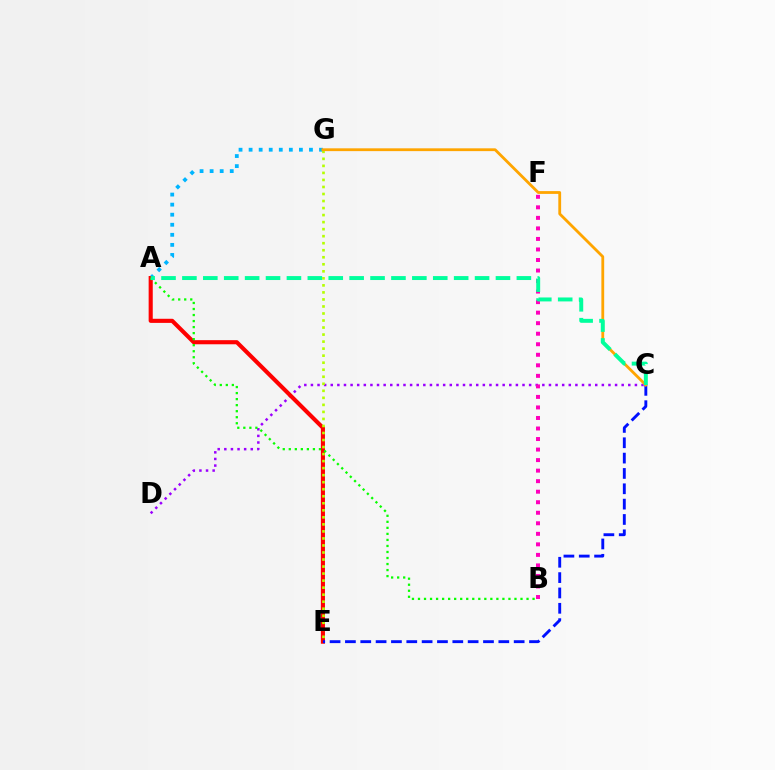{('A', 'G'): [{'color': '#00b5ff', 'line_style': 'dotted', 'thickness': 2.73}], ('C', 'D'): [{'color': '#9b00ff', 'line_style': 'dotted', 'thickness': 1.8}], ('A', 'E'): [{'color': '#ff0000', 'line_style': 'solid', 'thickness': 2.96}], ('E', 'G'): [{'color': '#b3ff00', 'line_style': 'dotted', 'thickness': 1.91}], ('B', 'F'): [{'color': '#ff00bd', 'line_style': 'dotted', 'thickness': 2.86}], ('A', 'B'): [{'color': '#08ff00', 'line_style': 'dotted', 'thickness': 1.64}], ('C', 'E'): [{'color': '#0010ff', 'line_style': 'dashed', 'thickness': 2.08}], ('C', 'G'): [{'color': '#ffa500', 'line_style': 'solid', 'thickness': 2.02}], ('A', 'C'): [{'color': '#00ff9d', 'line_style': 'dashed', 'thickness': 2.84}]}